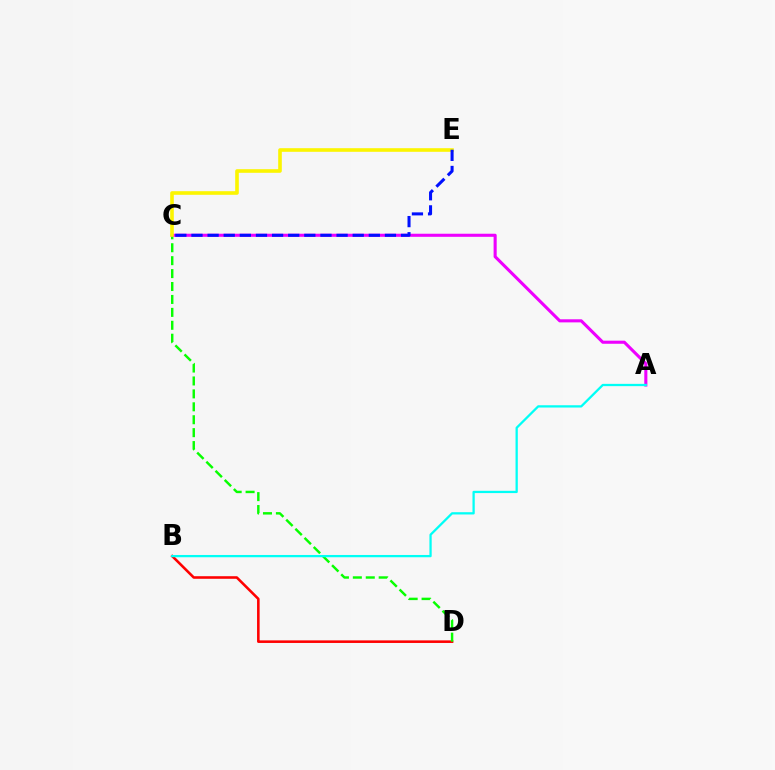{('B', 'D'): [{'color': '#ff0000', 'line_style': 'solid', 'thickness': 1.85}], ('C', 'D'): [{'color': '#08ff00', 'line_style': 'dashed', 'thickness': 1.76}], ('A', 'C'): [{'color': '#ee00ff', 'line_style': 'solid', 'thickness': 2.22}], ('C', 'E'): [{'color': '#fcf500', 'line_style': 'solid', 'thickness': 2.6}, {'color': '#0010ff', 'line_style': 'dashed', 'thickness': 2.19}], ('A', 'B'): [{'color': '#00fff6', 'line_style': 'solid', 'thickness': 1.64}]}